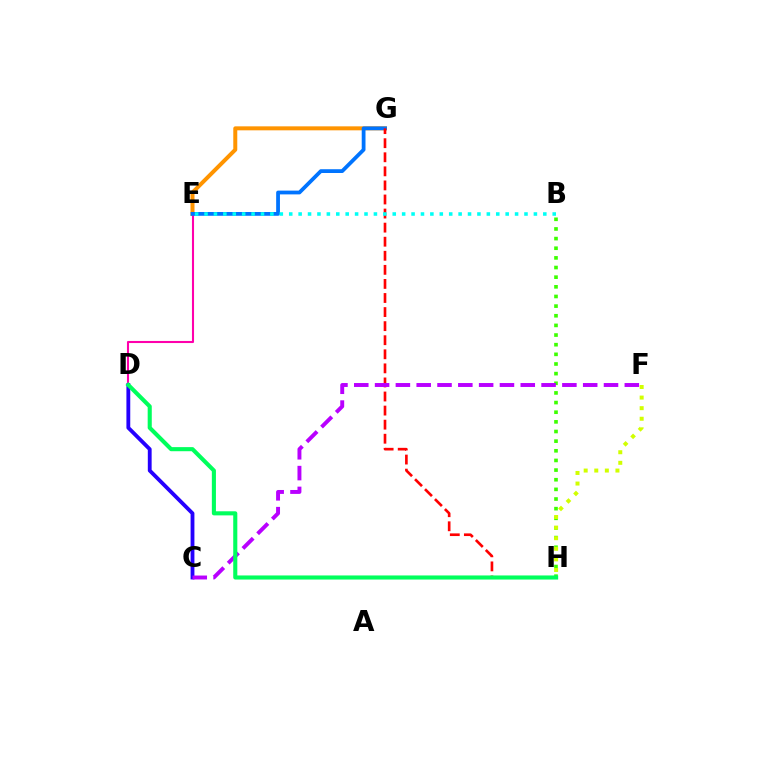{('E', 'G'): [{'color': '#ff9400', 'line_style': 'solid', 'thickness': 2.87}, {'color': '#0074ff', 'line_style': 'solid', 'thickness': 2.72}], ('D', 'E'): [{'color': '#ff00ac', 'line_style': 'solid', 'thickness': 1.5}], ('C', 'D'): [{'color': '#2500ff', 'line_style': 'solid', 'thickness': 2.76}], ('B', 'H'): [{'color': '#3dff00', 'line_style': 'dotted', 'thickness': 2.62}], ('G', 'H'): [{'color': '#ff0000', 'line_style': 'dashed', 'thickness': 1.91}], ('C', 'F'): [{'color': '#b900ff', 'line_style': 'dashed', 'thickness': 2.83}], ('B', 'E'): [{'color': '#00fff6', 'line_style': 'dotted', 'thickness': 2.56}], ('F', 'H'): [{'color': '#d1ff00', 'line_style': 'dotted', 'thickness': 2.88}], ('D', 'H'): [{'color': '#00ff5c', 'line_style': 'solid', 'thickness': 2.95}]}